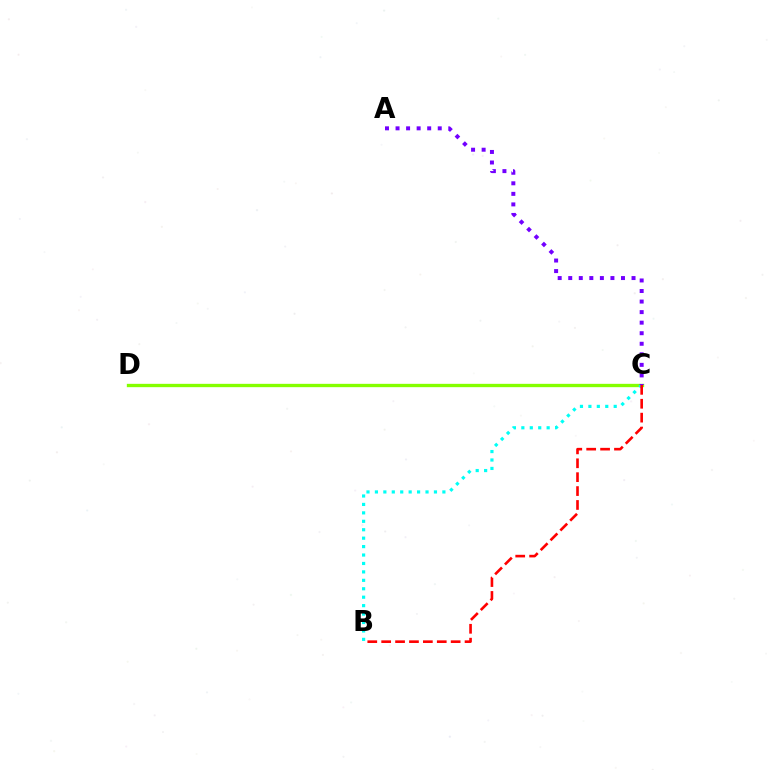{('C', 'D'): [{'color': '#84ff00', 'line_style': 'solid', 'thickness': 2.4}], ('B', 'C'): [{'color': '#00fff6', 'line_style': 'dotted', 'thickness': 2.29}, {'color': '#ff0000', 'line_style': 'dashed', 'thickness': 1.89}], ('A', 'C'): [{'color': '#7200ff', 'line_style': 'dotted', 'thickness': 2.87}]}